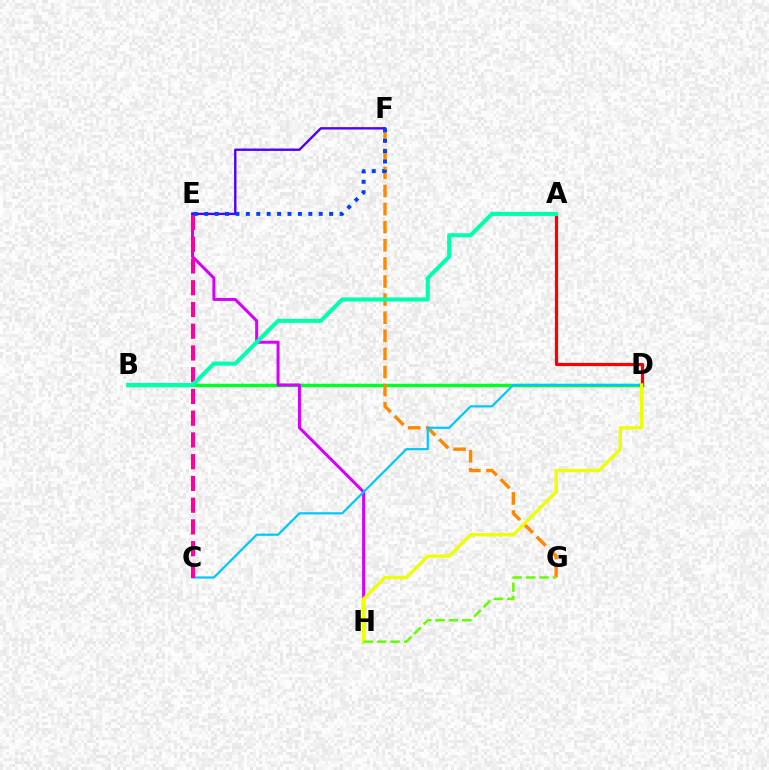{('B', 'D'): [{'color': '#00ff27', 'line_style': 'solid', 'thickness': 2.5}], ('F', 'G'): [{'color': '#ff8800', 'line_style': 'dashed', 'thickness': 2.46}], ('E', 'H'): [{'color': '#d600ff', 'line_style': 'solid', 'thickness': 2.16}], ('A', 'D'): [{'color': '#ff0000', 'line_style': 'solid', 'thickness': 2.31}], ('C', 'D'): [{'color': '#00c7ff', 'line_style': 'solid', 'thickness': 1.59}], ('E', 'F'): [{'color': '#4f00ff', 'line_style': 'solid', 'thickness': 1.72}, {'color': '#003fff', 'line_style': 'dotted', 'thickness': 2.83}], ('C', 'E'): [{'color': '#ff00a0', 'line_style': 'dashed', 'thickness': 2.95}], ('D', 'H'): [{'color': '#eeff00', 'line_style': 'solid', 'thickness': 2.37}], ('A', 'B'): [{'color': '#00ffaf', 'line_style': 'solid', 'thickness': 2.93}], ('G', 'H'): [{'color': '#66ff00', 'line_style': 'dashed', 'thickness': 1.82}]}